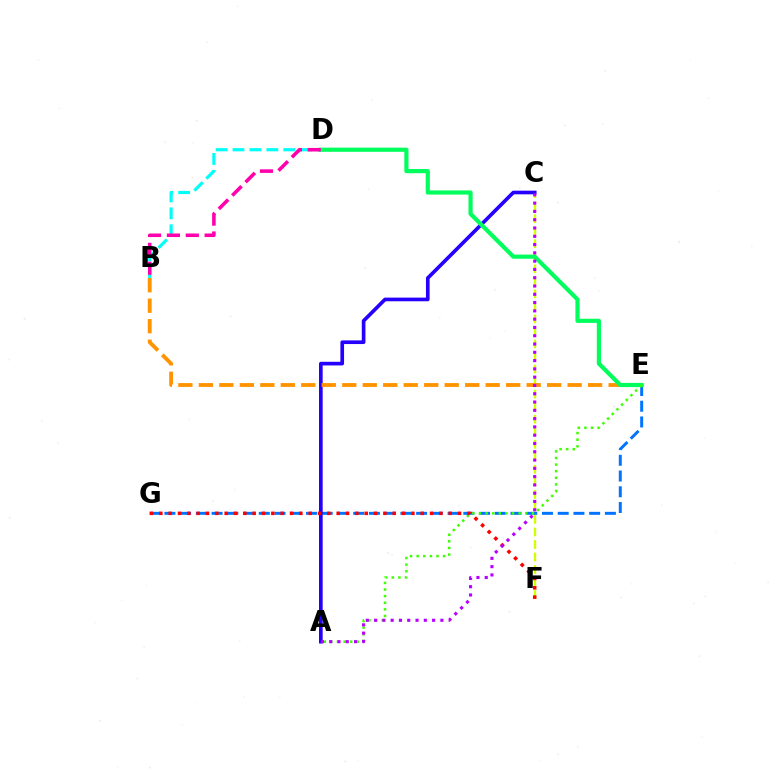{('C', 'F'): [{'color': '#d1ff00', 'line_style': 'dashed', 'thickness': 1.7}], ('E', 'G'): [{'color': '#0074ff', 'line_style': 'dashed', 'thickness': 2.14}], ('B', 'D'): [{'color': '#00fff6', 'line_style': 'dashed', 'thickness': 2.3}, {'color': '#ff00ac', 'line_style': 'dashed', 'thickness': 2.56}], ('A', 'C'): [{'color': '#2500ff', 'line_style': 'solid', 'thickness': 2.63}, {'color': '#b900ff', 'line_style': 'dotted', 'thickness': 2.25}], ('B', 'E'): [{'color': '#ff9400', 'line_style': 'dashed', 'thickness': 2.78}], ('D', 'E'): [{'color': '#00ff5c', 'line_style': 'solid', 'thickness': 3.0}], ('A', 'E'): [{'color': '#3dff00', 'line_style': 'dotted', 'thickness': 1.8}], ('F', 'G'): [{'color': '#ff0000', 'line_style': 'dotted', 'thickness': 2.54}]}